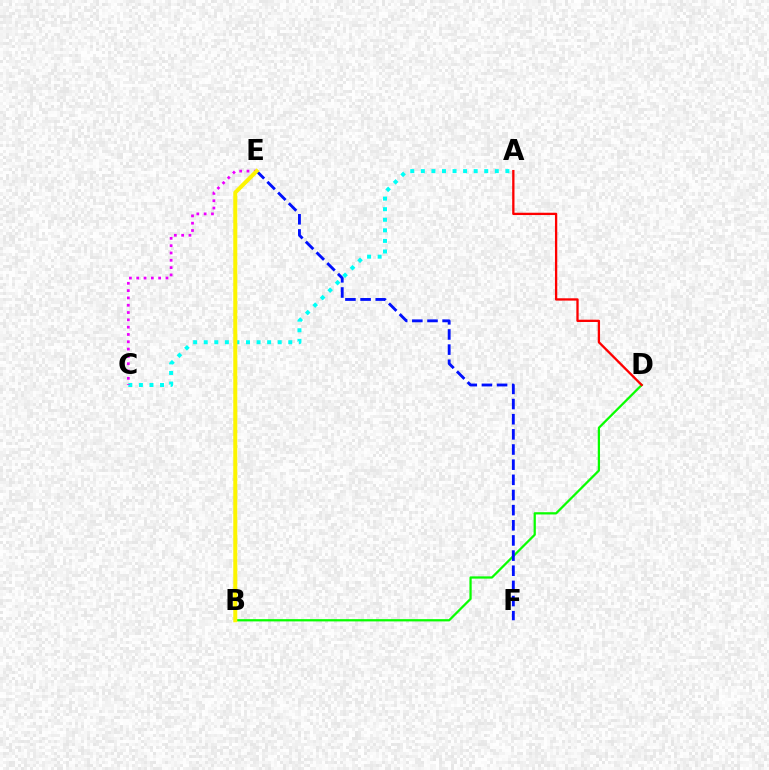{('A', 'C'): [{'color': '#00fff6', 'line_style': 'dotted', 'thickness': 2.87}], ('B', 'D'): [{'color': '#08ff00', 'line_style': 'solid', 'thickness': 1.62}], ('C', 'E'): [{'color': '#ee00ff', 'line_style': 'dotted', 'thickness': 1.99}], ('E', 'F'): [{'color': '#0010ff', 'line_style': 'dashed', 'thickness': 2.06}], ('B', 'E'): [{'color': '#fcf500', 'line_style': 'solid', 'thickness': 2.89}], ('A', 'D'): [{'color': '#ff0000', 'line_style': 'solid', 'thickness': 1.67}]}